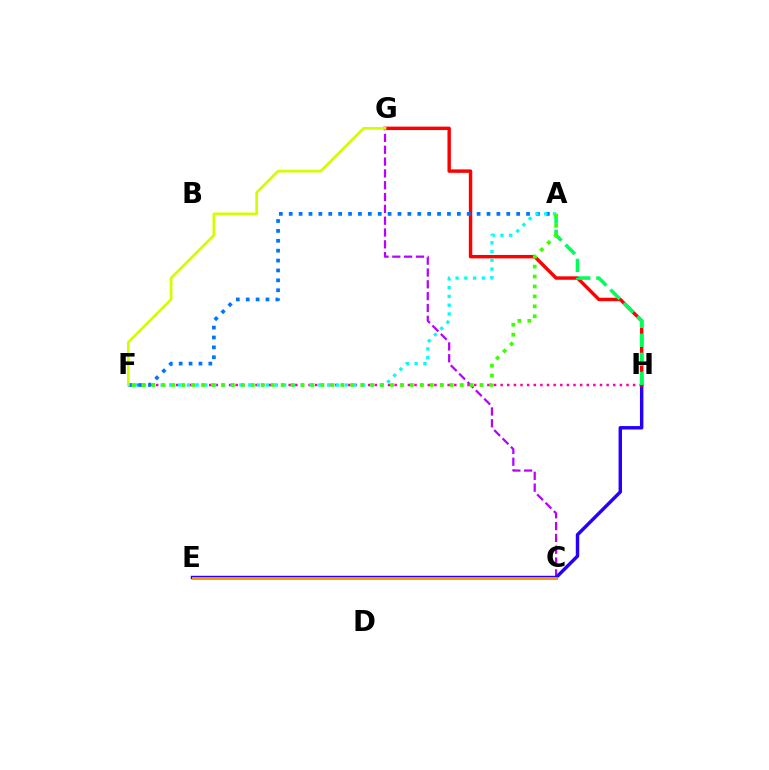{('C', 'G'): [{'color': '#b900ff', 'line_style': 'dashed', 'thickness': 1.61}], ('F', 'H'): [{'color': '#ff00ac', 'line_style': 'dotted', 'thickness': 1.8}], ('E', 'H'): [{'color': '#2500ff', 'line_style': 'solid', 'thickness': 2.47}], ('G', 'H'): [{'color': '#ff0000', 'line_style': 'solid', 'thickness': 2.46}], ('A', 'F'): [{'color': '#0074ff', 'line_style': 'dotted', 'thickness': 2.69}, {'color': '#00fff6', 'line_style': 'dotted', 'thickness': 2.38}, {'color': '#3dff00', 'line_style': 'dotted', 'thickness': 2.7}], ('A', 'H'): [{'color': '#00ff5c', 'line_style': 'dashed', 'thickness': 2.58}], ('F', 'G'): [{'color': '#d1ff00', 'line_style': 'solid', 'thickness': 1.96}], ('C', 'E'): [{'color': '#ff9400', 'line_style': 'solid', 'thickness': 2.11}]}